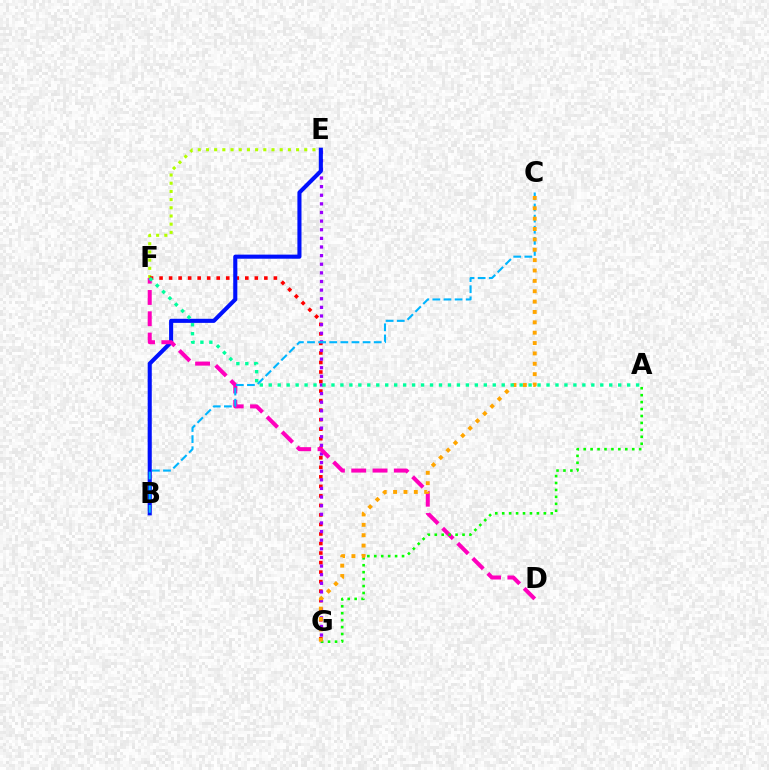{('E', 'F'): [{'color': '#b3ff00', 'line_style': 'dotted', 'thickness': 2.23}], ('F', 'G'): [{'color': '#ff0000', 'line_style': 'dotted', 'thickness': 2.59}], ('E', 'G'): [{'color': '#9b00ff', 'line_style': 'dotted', 'thickness': 2.34}], ('B', 'E'): [{'color': '#0010ff', 'line_style': 'solid', 'thickness': 2.94}], ('D', 'F'): [{'color': '#ff00bd', 'line_style': 'dashed', 'thickness': 2.89}], ('B', 'C'): [{'color': '#00b5ff', 'line_style': 'dashed', 'thickness': 1.51}], ('A', 'G'): [{'color': '#08ff00', 'line_style': 'dotted', 'thickness': 1.88}], ('C', 'G'): [{'color': '#ffa500', 'line_style': 'dotted', 'thickness': 2.82}], ('A', 'F'): [{'color': '#00ff9d', 'line_style': 'dotted', 'thickness': 2.43}]}